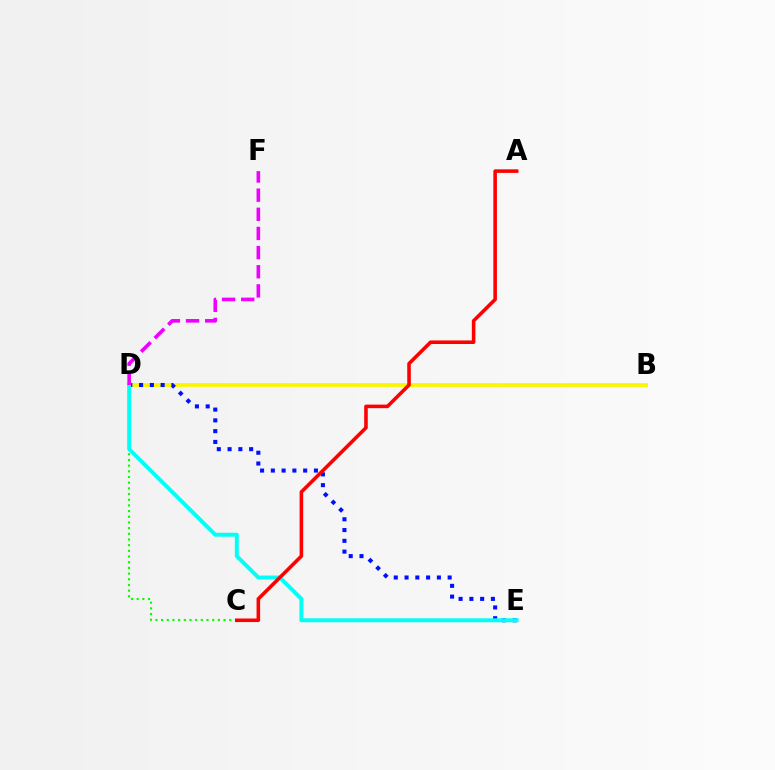{('B', 'D'): [{'color': '#fcf500', 'line_style': 'solid', 'thickness': 2.69}], ('D', 'E'): [{'color': '#0010ff', 'line_style': 'dotted', 'thickness': 2.93}, {'color': '#00fff6', 'line_style': 'solid', 'thickness': 2.83}], ('C', 'D'): [{'color': '#08ff00', 'line_style': 'dotted', 'thickness': 1.54}], ('A', 'C'): [{'color': '#ff0000', 'line_style': 'solid', 'thickness': 2.57}], ('D', 'F'): [{'color': '#ee00ff', 'line_style': 'dashed', 'thickness': 2.6}]}